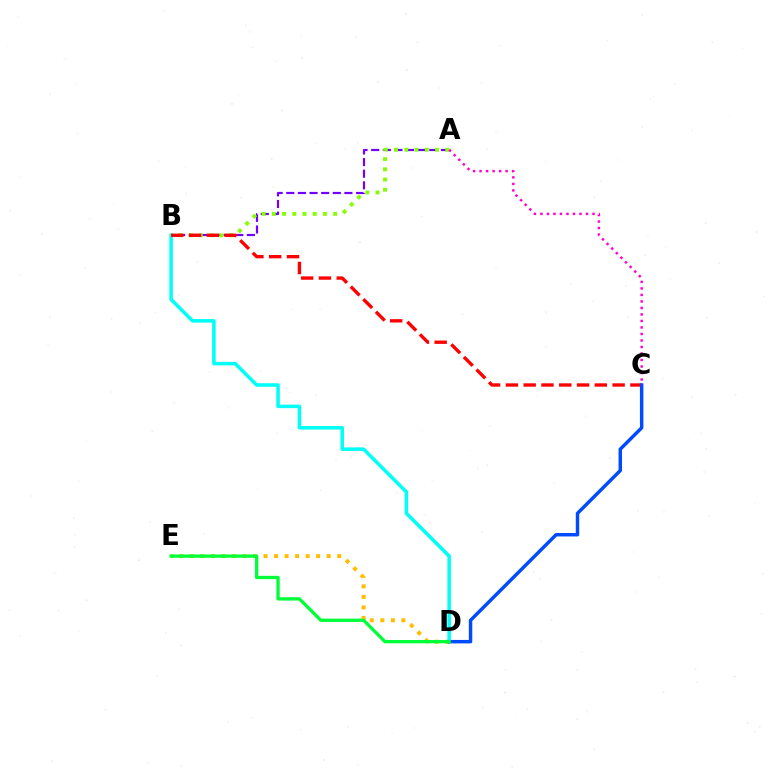{('D', 'E'): [{'color': '#ffbd00', 'line_style': 'dotted', 'thickness': 2.86}, {'color': '#00ff39', 'line_style': 'solid', 'thickness': 2.38}], ('A', 'B'): [{'color': '#7200ff', 'line_style': 'dashed', 'thickness': 1.58}, {'color': '#84ff00', 'line_style': 'dotted', 'thickness': 2.78}], ('B', 'D'): [{'color': '#00fff6', 'line_style': 'solid', 'thickness': 2.55}], ('B', 'C'): [{'color': '#ff0000', 'line_style': 'dashed', 'thickness': 2.42}], ('C', 'D'): [{'color': '#004bff', 'line_style': 'solid', 'thickness': 2.49}], ('A', 'C'): [{'color': '#ff00cf', 'line_style': 'dotted', 'thickness': 1.77}]}